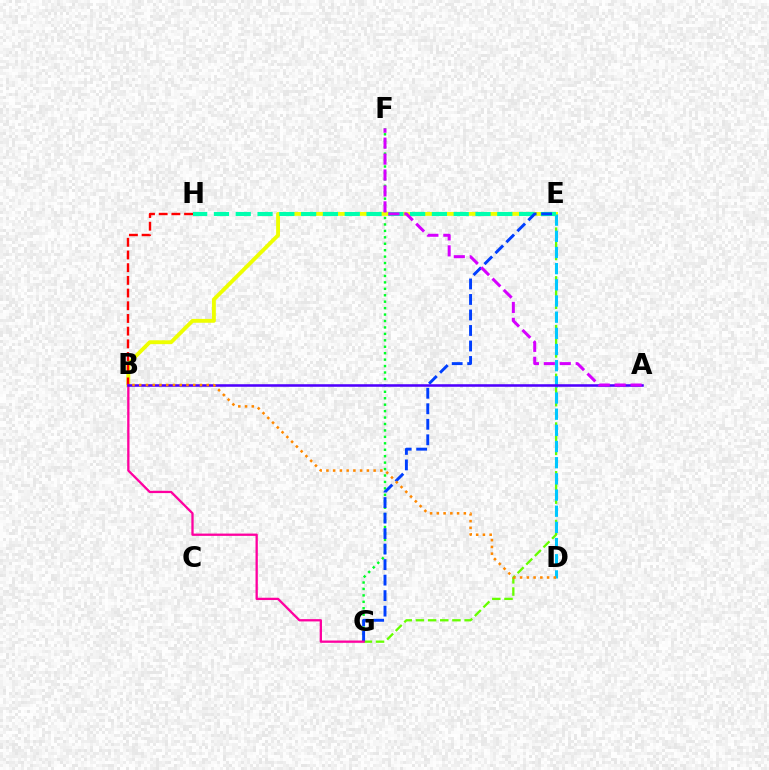{('E', 'G'): [{'color': '#66ff00', 'line_style': 'dashed', 'thickness': 1.65}, {'color': '#003fff', 'line_style': 'dashed', 'thickness': 2.11}], ('F', 'G'): [{'color': '#00ff27', 'line_style': 'dotted', 'thickness': 1.75}], ('B', 'E'): [{'color': '#eeff00', 'line_style': 'solid', 'thickness': 2.78}], ('D', 'E'): [{'color': '#00c7ff', 'line_style': 'dashed', 'thickness': 2.2}], ('B', 'H'): [{'color': '#ff0000', 'line_style': 'dashed', 'thickness': 1.72}], ('E', 'H'): [{'color': '#00ffaf', 'line_style': 'dashed', 'thickness': 2.96}], ('B', 'G'): [{'color': '#ff00a0', 'line_style': 'solid', 'thickness': 1.65}], ('A', 'B'): [{'color': '#4f00ff', 'line_style': 'solid', 'thickness': 1.85}], ('A', 'F'): [{'color': '#d600ff', 'line_style': 'dashed', 'thickness': 2.17}], ('B', 'D'): [{'color': '#ff8800', 'line_style': 'dotted', 'thickness': 1.83}]}